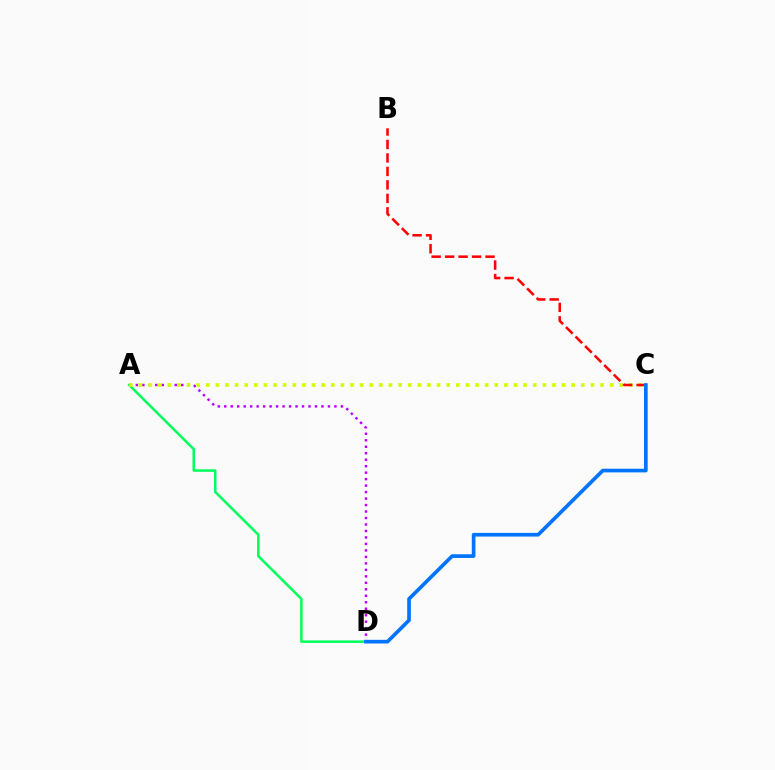{('A', 'D'): [{'color': '#b900ff', 'line_style': 'dotted', 'thickness': 1.76}, {'color': '#00ff5c', 'line_style': 'solid', 'thickness': 1.81}], ('A', 'C'): [{'color': '#d1ff00', 'line_style': 'dotted', 'thickness': 2.61}], ('B', 'C'): [{'color': '#ff0000', 'line_style': 'dashed', 'thickness': 1.83}], ('C', 'D'): [{'color': '#0074ff', 'line_style': 'solid', 'thickness': 2.64}]}